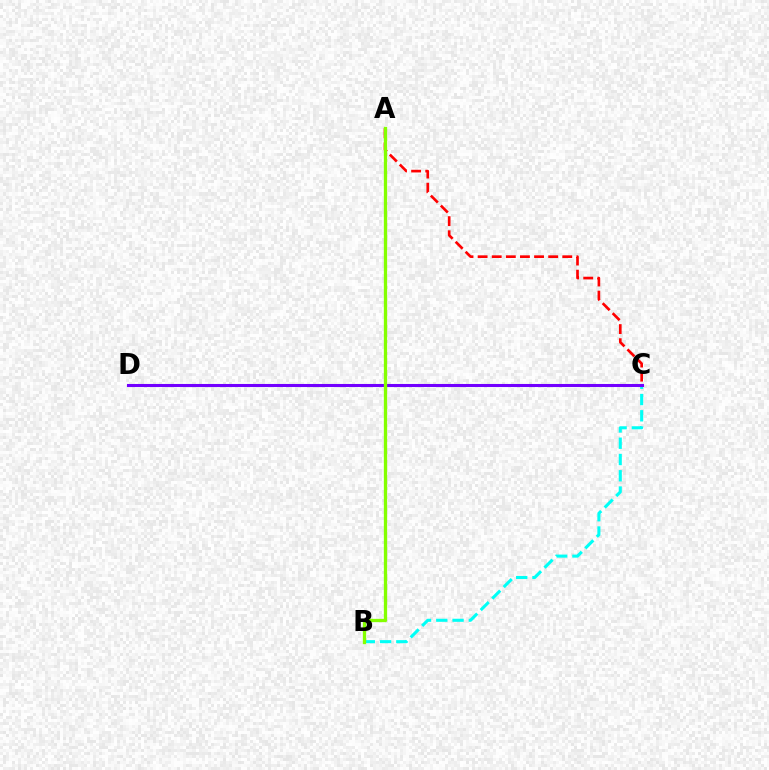{('A', 'C'): [{'color': '#ff0000', 'line_style': 'dashed', 'thickness': 1.92}], ('B', 'C'): [{'color': '#00fff6', 'line_style': 'dashed', 'thickness': 2.21}], ('C', 'D'): [{'color': '#7200ff', 'line_style': 'solid', 'thickness': 2.21}], ('A', 'B'): [{'color': '#84ff00', 'line_style': 'solid', 'thickness': 2.37}]}